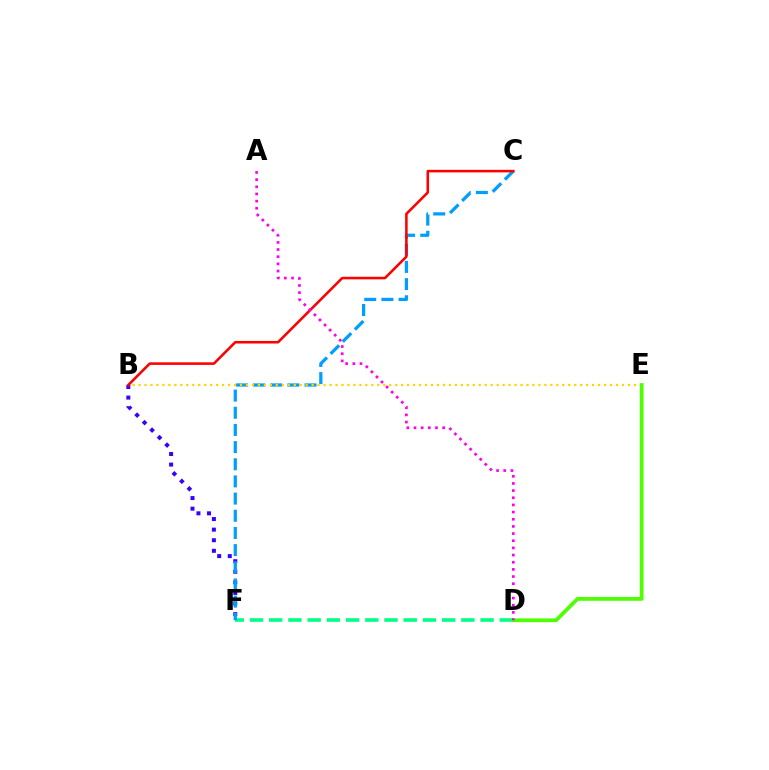{('D', 'F'): [{'color': '#00ff86', 'line_style': 'dashed', 'thickness': 2.61}], ('B', 'F'): [{'color': '#3700ff', 'line_style': 'dotted', 'thickness': 2.88}], ('C', 'F'): [{'color': '#009eff', 'line_style': 'dashed', 'thickness': 2.33}], ('B', 'E'): [{'color': '#ffd500', 'line_style': 'dotted', 'thickness': 1.62}], ('D', 'E'): [{'color': '#4fff00', 'line_style': 'solid', 'thickness': 2.71}], ('B', 'C'): [{'color': '#ff0000', 'line_style': 'solid', 'thickness': 1.84}], ('A', 'D'): [{'color': '#ff00ed', 'line_style': 'dotted', 'thickness': 1.95}]}